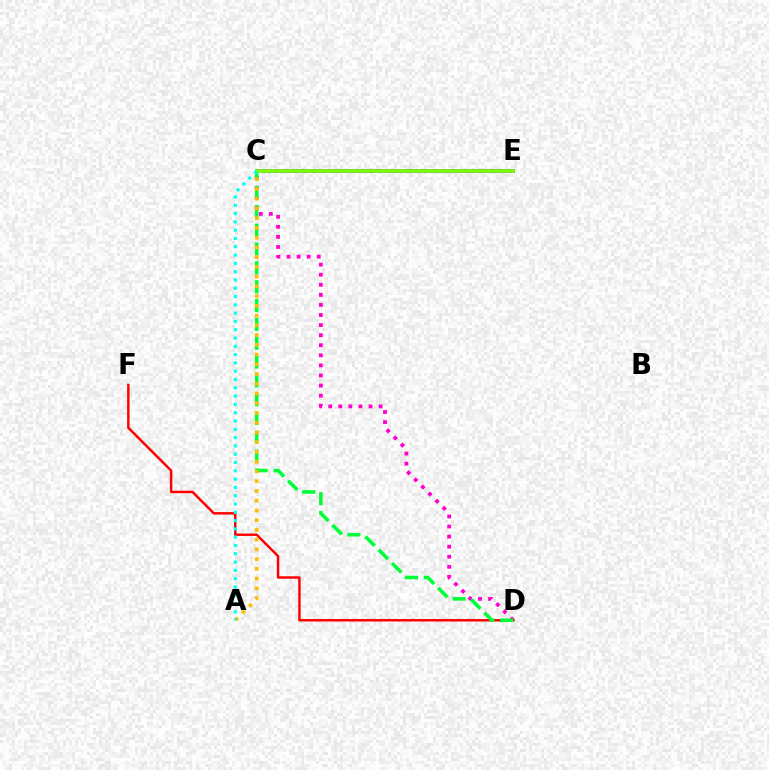{('C', 'D'): [{'color': '#ff00cf', 'line_style': 'dotted', 'thickness': 2.74}, {'color': '#00ff39', 'line_style': 'dashed', 'thickness': 2.56}], ('D', 'F'): [{'color': '#ff0000', 'line_style': 'solid', 'thickness': 1.77}], ('C', 'E'): [{'color': '#004bff', 'line_style': 'solid', 'thickness': 2.65}, {'color': '#7200ff', 'line_style': 'dotted', 'thickness': 2.56}, {'color': '#84ff00', 'line_style': 'solid', 'thickness': 2.61}], ('A', 'C'): [{'color': '#ffbd00', 'line_style': 'dotted', 'thickness': 2.65}, {'color': '#00fff6', 'line_style': 'dotted', 'thickness': 2.25}]}